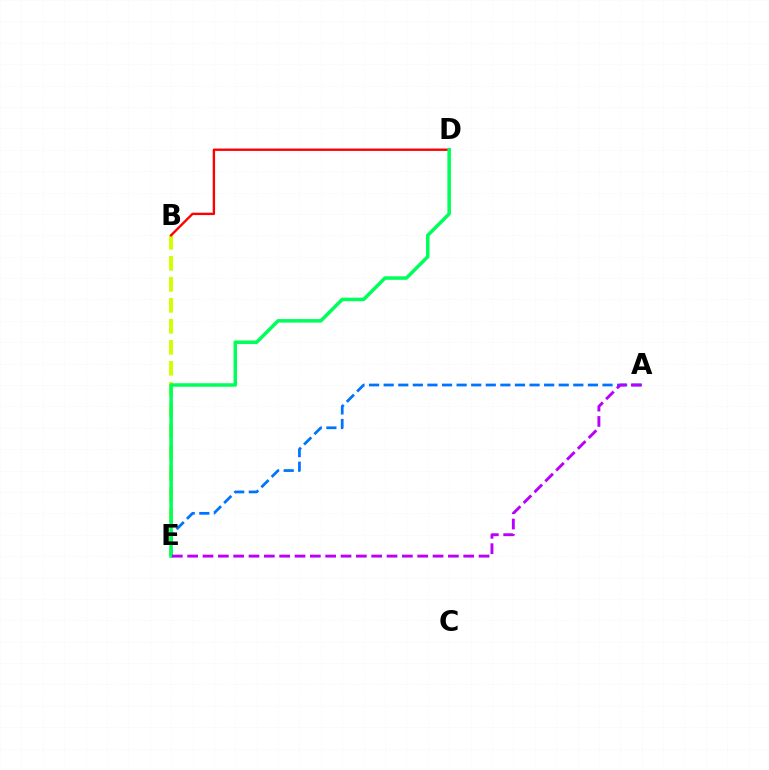{('B', 'E'): [{'color': '#d1ff00', 'line_style': 'dashed', 'thickness': 2.85}], ('B', 'D'): [{'color': '#ff0000', 'line_style': 'solid', 'thickness': 1.7}], ('A', 'E'): [{'color': '#0074ff', 'line_style': 'dashed', 'thickness': 1.98}, {'color': '#b900ff', 'line_style': 'dashed', 'thickness': 2.08}], ('D', 'E'): [{'color': '#00ff5c', 'line_style': 'solid', 'thickness': 2.54}]}